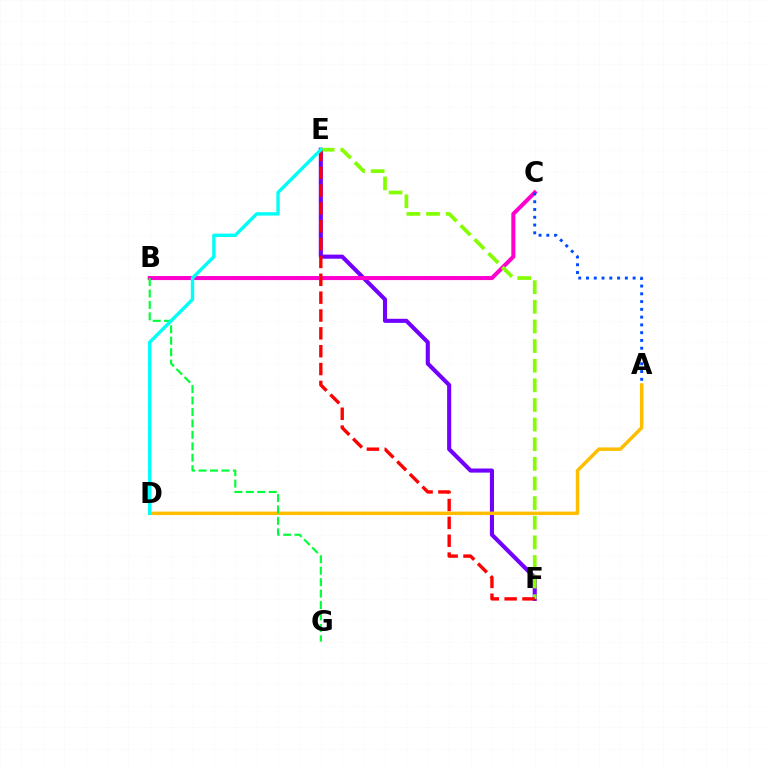{('E', 'F'): [{'color': '#7200ff', 'line_style': 'solid', 'thickness': 2.95}, {'color': '#84ff00', 'line_style': 'dashed', 'thickness': 2.67}, {'color': '#ff0000', 'line_style': 'dashed', 'thickness': 2.42}], ('B', 'C'): [{'color': '#ff00cf', 'line_style': 'solid', 'thickness': 2.91}], ('A', 'C'): [{'color': '#004bff', 'line_style': 'dotted', 'thickness': 2.11}], ('A', 'D'): [{'color': '#ffbd00', 'line_style': 'solid', 'thickness': 2.5}], ('B', 'G'): [{'color': '#00ff39', 'line_style': 'dashed', 'thickness': 1.55}], ('D', 'E'): [{'color': '#00fff6', 'line_style': 'solid', 'thickness': 2.44}]}